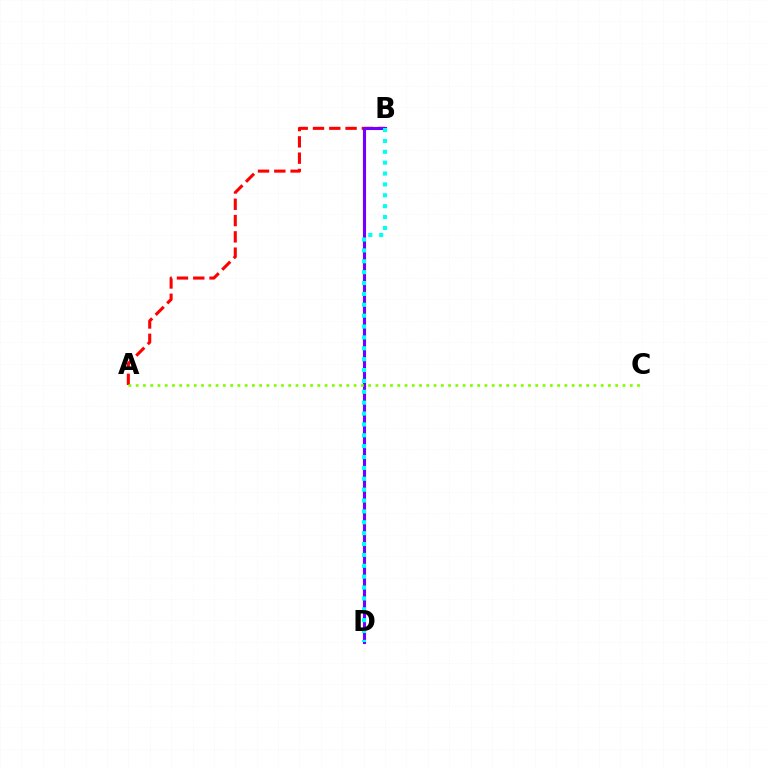{('A', 'B'): [{'color': '#ff0000', 'line_style': 'dashed', 'thickness': 2.21}], ('B', 'D'): [{'color': '#7200ff', 'line_style': 'solid', 'thickness': 2.25}, {'color': '#00fff6', 'line_style': 'dotted', 'thickness': 2.95}], ('A', 'C'): [{'color': '#84ff00', 'line_style': 'dotted', 'thickness': 1.97}]}